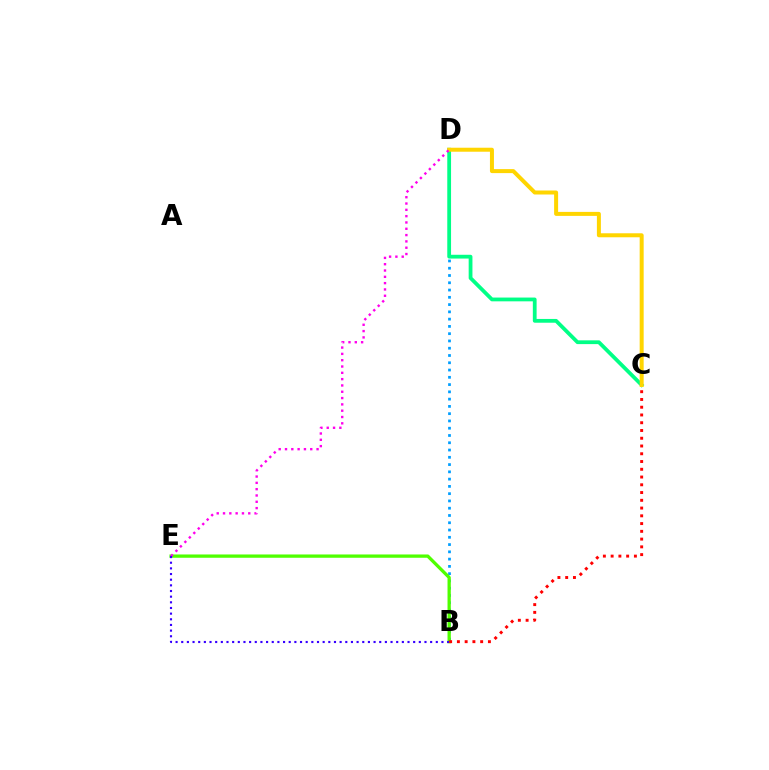{('B', 'D'): [{'color': '#009eff', 'line_style': 'dotted', 'thickness': 1.98}], ('B', 'E'): [{'color': '#4fff00', 'line_style': 'solid', 'thickness': 2.37}, {'color': '#3700ff', 'line_style': 'dotted', 'thickness': 1.54}], ('B', 'C'): [{'color': '#ff0000', 'line_style': 'dotted', 'thickness': 2.11}], ('C', 'D'): [{'color': '#00ff86', 'line_style': 'solid', 'thickness': 2.72}, {'color': '#ffd500', 'line_style': 'solid', 'thickness': 2.88}], ('D', 'E'): [{'color': '#ff00ed', 'line_style': 'dotted', 'thickness': 1.72}]}